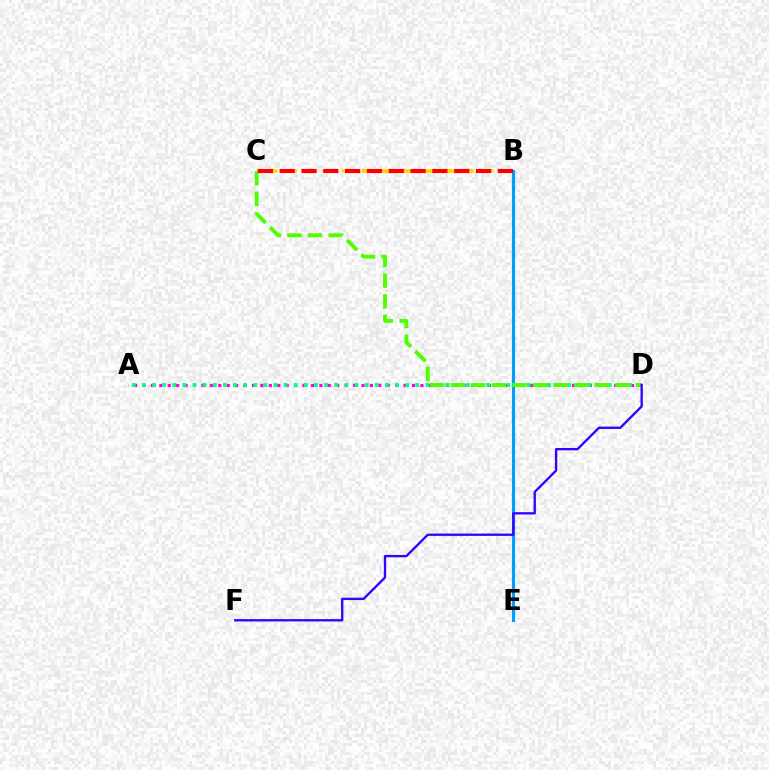{('A', 'D'): [{'color': '#ff00ed', 'line_style': 'dotted', 'thickness': 2.29}, {'color': '#00ff86', 'line_style': 'dotted', 'thickness': 2.75}], ('B', 'E'): [{'color': '#009eff', 'line_style': 'solid', 'thickness': 2.26}], ('B', 'C'): [{'color': '#ffd500', 'line_style': 'dashed', 'thickness': 2.67}, {'color': '#ff0000', 'line_style': 'dashed', 'thickness': 2.96}], ('C', 'D'): [{'color': '#4fff00', 'line_style': 'dashed', 'thickness': 2.79}], ('D', 'F'): [{'color': '#3700ff', 'line_style': 'solid', 'thickness': 1.68}]}